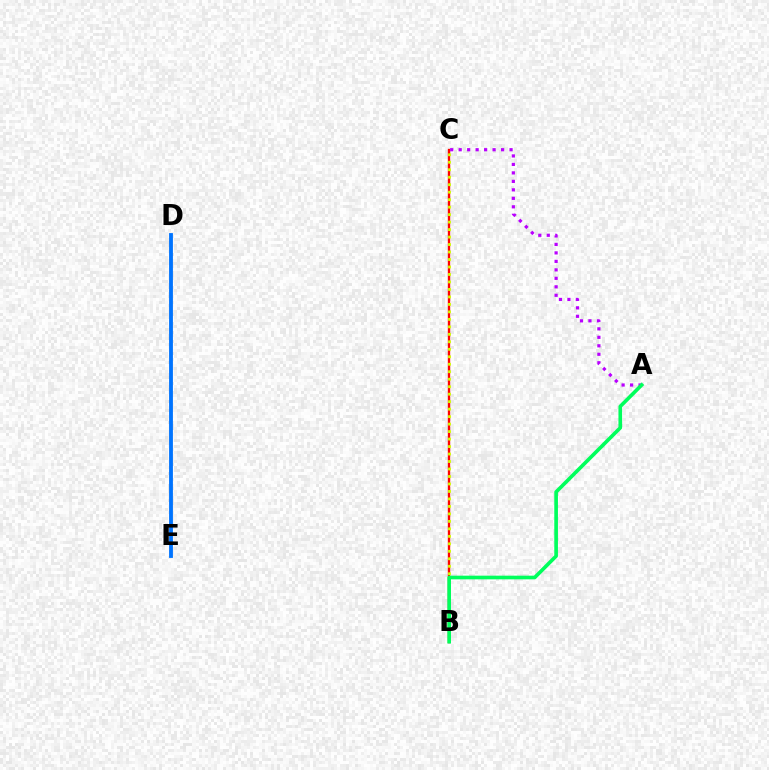{('B', 'C'): [{'color': '#ff0000', 'line_style': 'solid', 'thickness': 1.69}, {'color': '#d1ff00', 'line_style': 'dotted', 'thickness': 2.03}], ('D', 'E'): [{'color': '#0074ff', 'line_style': 'solid', 'thickness': 2.76}], ('A', 'C'): [{'color': '#b900ff', 'line_style': 'dotted', 'thickness': 2.3}], ('A', 'B'): [{'color': '#00ff5c', 'line_style': 'solid', 'thickness': 2.63}]}